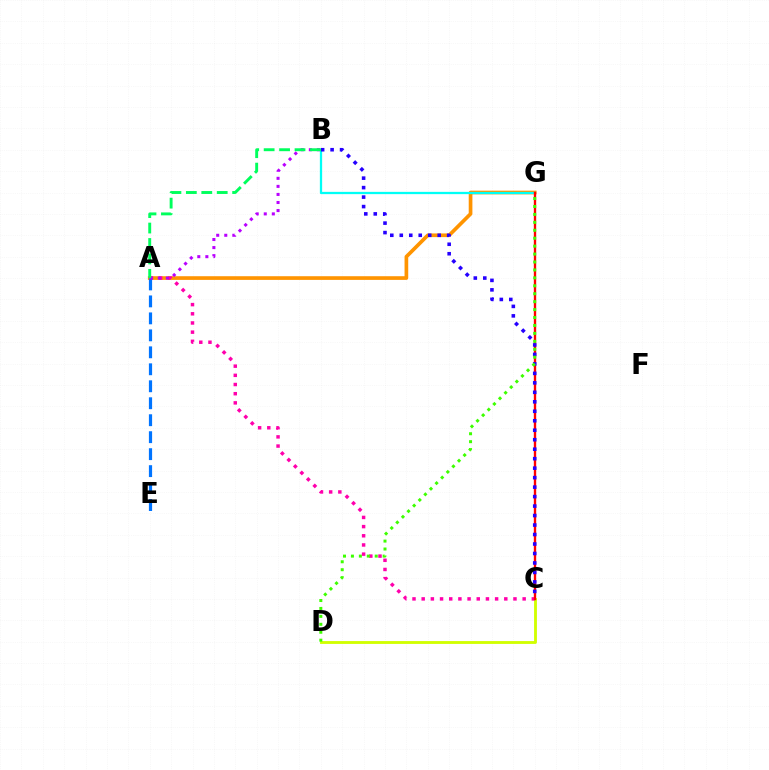{('C', 'D'): [{'color': '#d1ff00', 'line_style': 'solid', 'thickness': 2.05}], ('A', 'G'): [{'color': '#ff9400', 'line_style': 'solid', 'thickness': 2.65}], ('A', 'C'): [{'color': '#ff00ac', 'line_style': 'dotted', 'thickness': 2.49}], ('A', 'E'): [{'color': '#0074ff', 'line_style': 'dashed', 'thickness': 2.31}], ('B', 'G'): [{'color': '#00fff6', 'line_style': 'solid', 'thickness': 1.64}], ('C', 'G'): [{'color': '#ff0000', 'line_style': 'solid', 'thickness': 1.7}], ('A', 'B'): [{'color': '#b900ff', 'line_style': 'dotted', 'thickness': 2.19}, {'color': '#00ff5c', 'line_style': 'dashed', 'thickness': 2.1}], ('B', 'C'): [{'color': '#2500ff', 'line_style': 'dotted', 'thickness': 2.58}], ('D', 'G'): [{'color': '#3dff00', 'line_style': 'dotted', 'thickness': 2.16}]}